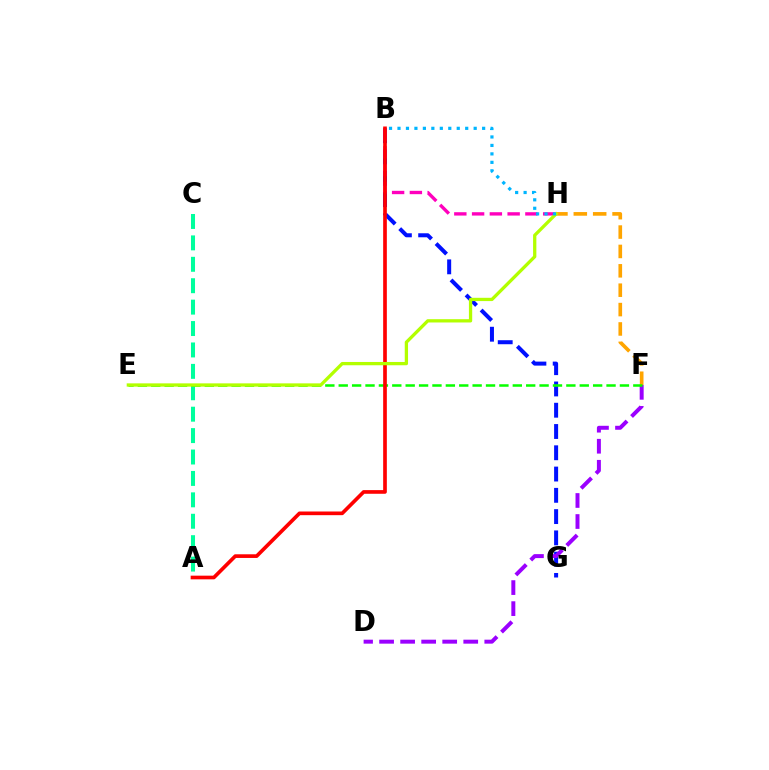{('B', 'G'): [{'color': '#0010ff', 'line_style': 'dashed', 'thickness': 2.89}], ('B', 'H'): [{'color': '#ff00bd', 'line_style': 'dashed', 'thickness': 2.41}, {'color': '#00b5ff', 'line_style': 'dotted', 'thickness': 2.3}], ('D', 'F'): [{'color': '#9b00ff', 'line_style': 'dashed', 'thickness': 2.86}], ('F', 'H'): [{'color': '#ffa500', 'line_style': 'dashed', 'thickness': 2.63}], ('A', 'C'): [{'color': '#00ff9d', 'line_style': 'dashed', 'thickness': 2.91}], ('E', 'F'): [{'color': '#08ff00', 'line_style': 'dashed', 'thickness': 1.82}], ('A', 'B'): [{'color': '#ff0000', 'line_style': 'solid', 'thickness': 2.64}], ('E', 'H'): [{'color': '#b3ff00', 'line_style': 'solid', 'thickness': 2.37}]}